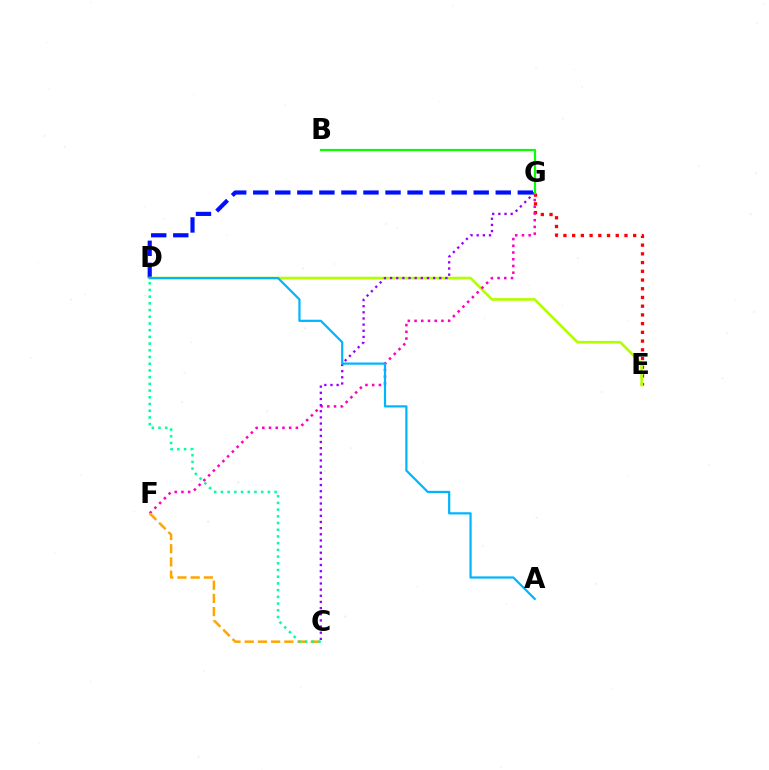{('E', 'G'): [{'color': '#ff0000', 'line_style': 'dotted', 'thickness': 2.37}], ('D', 'G'): [{'color': '#0010ff', 'line_style': 'dashed', 'thickness': 2.99}], ('D', 'E'): [{'color': '#b3ff00', 'line_style': 'solid', 'thickness': 1.93}], ('F', 'G'): [{'color': '#ff00bd', 'line_style': 'dotted', 'thickness': 1.82}], ('C', 'F'): [{'color': '#ffa500', 'line_style': 'dashed', 'thickness': 1.79}], ('C', 'G'): [{'color': '#9b00ff', 'line_style': 'dotted', 'thickness': 1.67}], ('B', 'G'): [{'color': '#08ff00', 'line_style': 'solid', 'thickness': 1.58}], ('A', 'D'): [{'color': '#00b5ff', 'line_style': 'solid', 'thickness': 1.59}], ('C', 'D'): [{'color': '#00ff9d', 'line_style': 'dotted', 'thickness': 1.82}]}